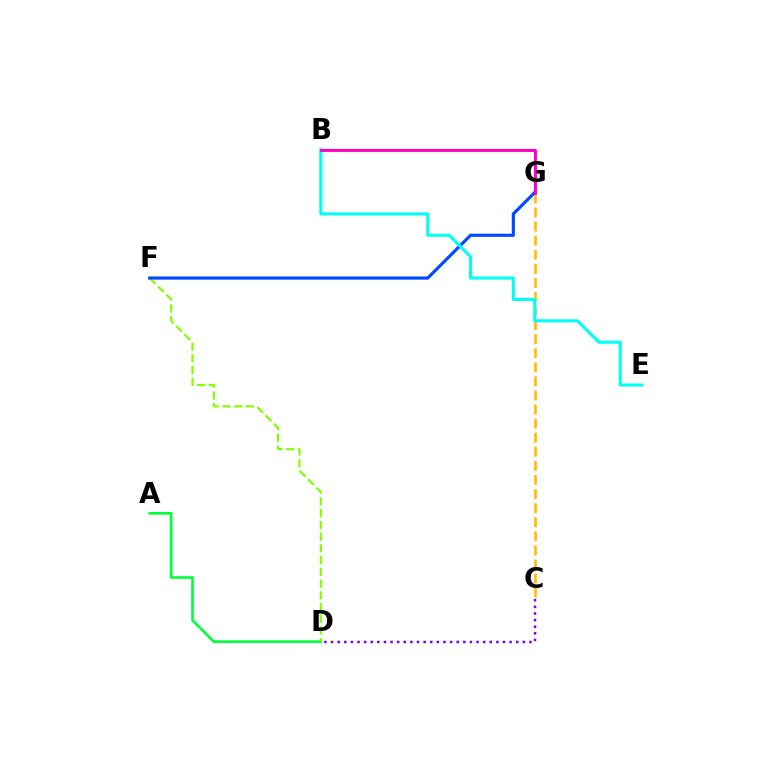{('A', 'D'): [{'color': '#00ff39', 'line_style': 'solid', 'thickness': 1.9}], ('C', 'G'): [{'color': '#ffbd00', 'line_style': 'dashed', 'thickness': 1.91}], ('B', 'G'): [{'color': '#ff0000', 'line_style': 'solid', 'thickness': 1.52}, {'color': '#ff00cf', 'line_style': 'solid', 'thickness': 2.07}], ('D', 'F'): [{'color': '#84ff00', 'line_style': 'dashed', 'thickness': 1.59}], ('F', 'G'): [{'color': '#004bff', 'line_style': 'solid', 'thickness': 2.27}], ('B', 'E'): [{'color': '#00fff6', 'line_style': 'solid', 'thickness': 2.22}], ('C', 'D'): [{'color': '#7200ff', 'line_style': 'dotted', 'thickness': 1.8}]}